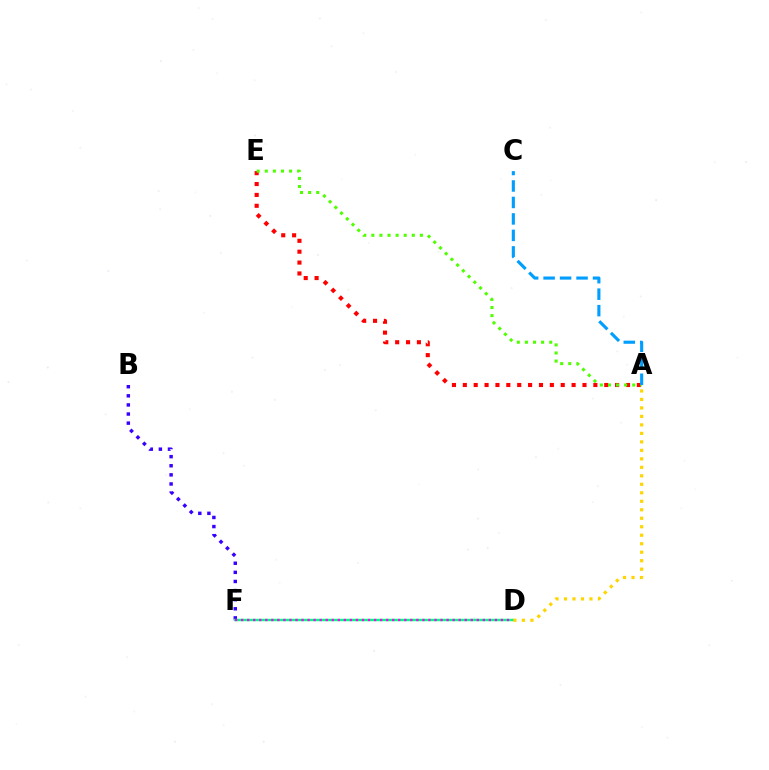{('B', 'F'): [{'color': '#3700ff', 'line_style': 'dotted', 'thickness': 2.47}], ('A', 'E'): [{'color': '#ff0000', 'line_style': 'dotted', 'thickness': 2.96}, {'color': '#4fff00', 'line_style': 'dotted', 'thickness': 2.2}], ('D', 'F'): [{'color': '#00ff86', 'line_style': 'solid', 'thickness': 1.76}, {'color': '#ff00ed', 'line_style': 'dotted', 'thickness': 1.64}], ('A', 'D'): [{'color': '#ffd500', 'line_style': 'dotted', 'thickness': 2.31}], ('A', 'C'): [{'color': '#009eff', 'line_style': 'dashed', 'thickness': 2.24}]}